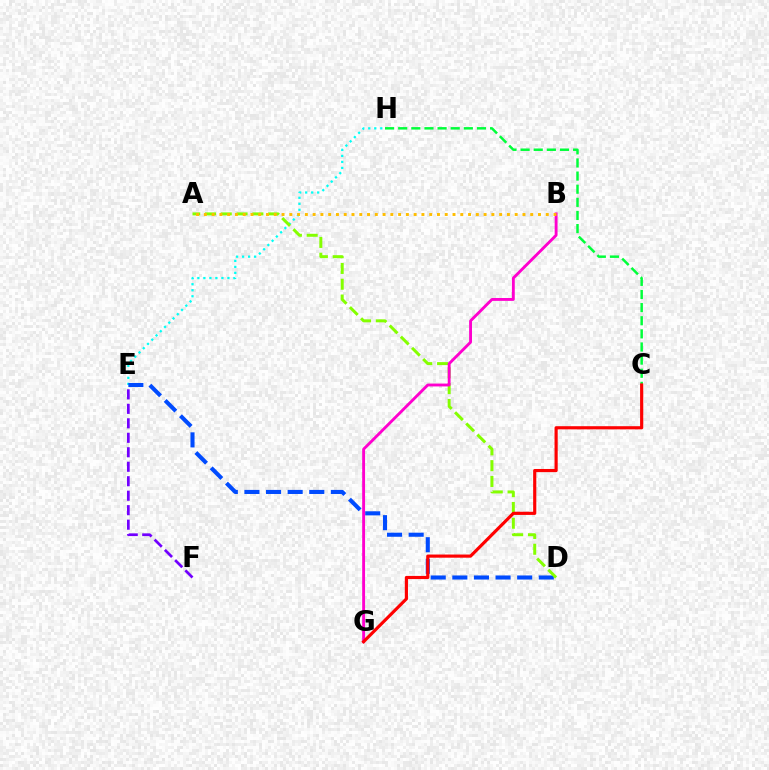{('E', 'H'): [{'color': '#00fff6', 'line_style': 'dotted', 'thickness': 1.63}], ('D', 'E'): [{'color': '#004bff', 'line_style': 'dashed', 'thickness': 2.94}], ('A', 'D'): [{'color': '#84ff00', 'line_style': 'dashed', 'thickness': 2.15}], ('E', 'F'): [{'color': '#7200ff', 'line_style': 'dashed', 'thickness': 1.97}], ('B', 'G'): [{'color': '#ff00cf', 'line_style': 'solid', 'thickness': 2.07}], ('C', 'H'): [{'color': '#00ff39', 'line_style': 'dashed', 'thickness': 1.78}], ('C', 'G'): [{'color': '#ff0000', 'line_style': 'solid', 'thickness': 2.27}], ('A', 'B'): [{'color': '#ffbd00', 'line_style': 'dotted', 'thickness': 2.11}]}